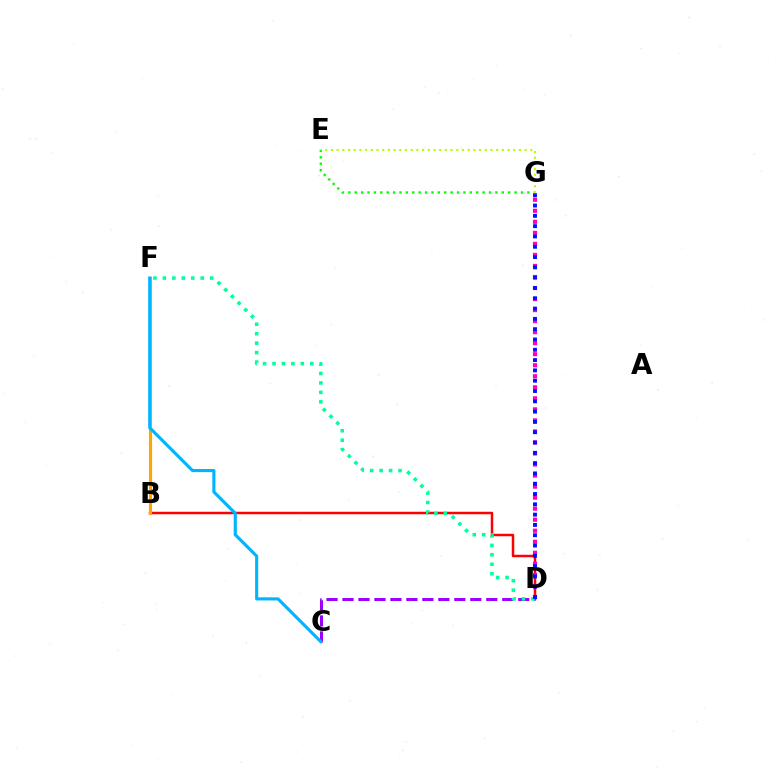{('B', 'D'): [{'color': '#ff0000', 'line_style': 'solid', 'thickness': 1.79}], ('E', 'G'): [{'color': '#08ff00', 'line_style': 'dotted', 'thickness': 1.74}, {'color': '#b3ff00', 'line_style': 'dotted', 'thickness': 1.55}], ('C', 'D'): [{'color': '#9b00ff', 'line_style': 'dashed', 'thickness': 2.17}], ('B', 'F'): [{'color': '#ffa500', 'line_style': 'solid', 'thickness': 2.26}], ('D', 'G'): [{'color': '#ff00bd', 'line_style': 'dotted', 'thickness': 3.0}, {'color': '#0010ff', 'line_style': 'dotted', 'thickness': 2.8}], ('D', 'F'): [{'color': '#00ff9d', 'line_style': 'dotted', 'thickness': 2.57}], ('C', 'F'): [{'color': '#00b5ff', 'line_style': 'solid', 'thickness': 2.25}]}